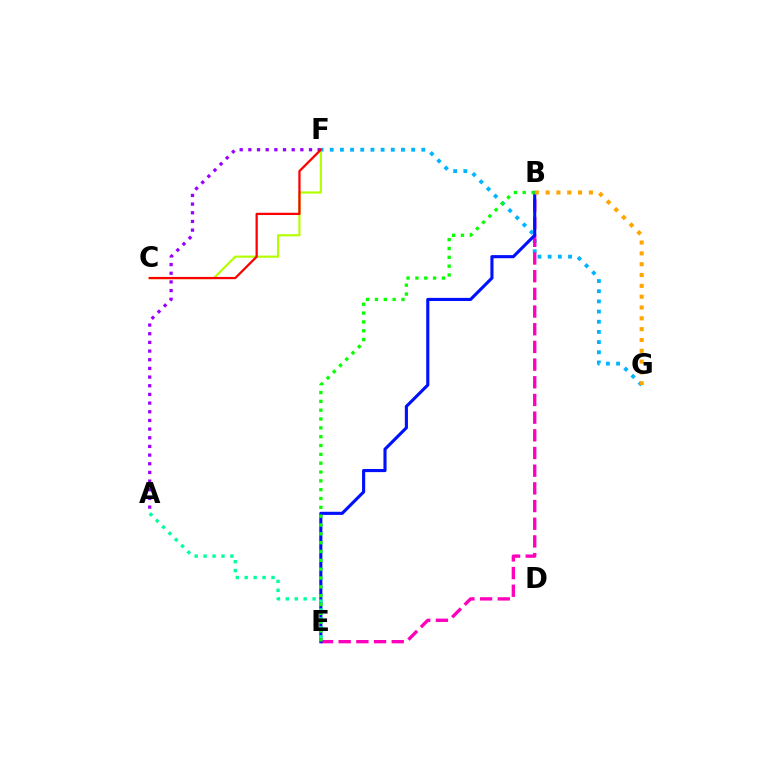{('F', 'G'): [{'color': '#00b5ff', 'line_style': 'dotted', 'thickness': 2.76}], ('B', 'E'): [{'color': '#ff00bd', 'line_style': 'dashed', 'thickness': 2.4}, {'color': '#0010ff', 'line_style': 'solid', 'thickness': 2.24}, {'color': '#08ff00', 'line_style': 'dotted', 'thickness': 2.4}], ('C', 'F'): [{'color': '#b3ff00', 'line_style': 'solid', 'thickness': 1.57}, {'color': '#ff0000', 'line_style': 'solid', 'thickness': 1.62}], ('A', 'F'): [{'color': '#9b00ff', 'line_style': 'dotted', 'thickness': 2.36}], ('A', 'E'): [{'color': '#00ff9d', 'line_style': 'dotted', 'thickness': 2.43}], ('B', 'G'): [{'color': '#ffa500', 'line_style': 'dotted', 'thickness': 2.94}]}